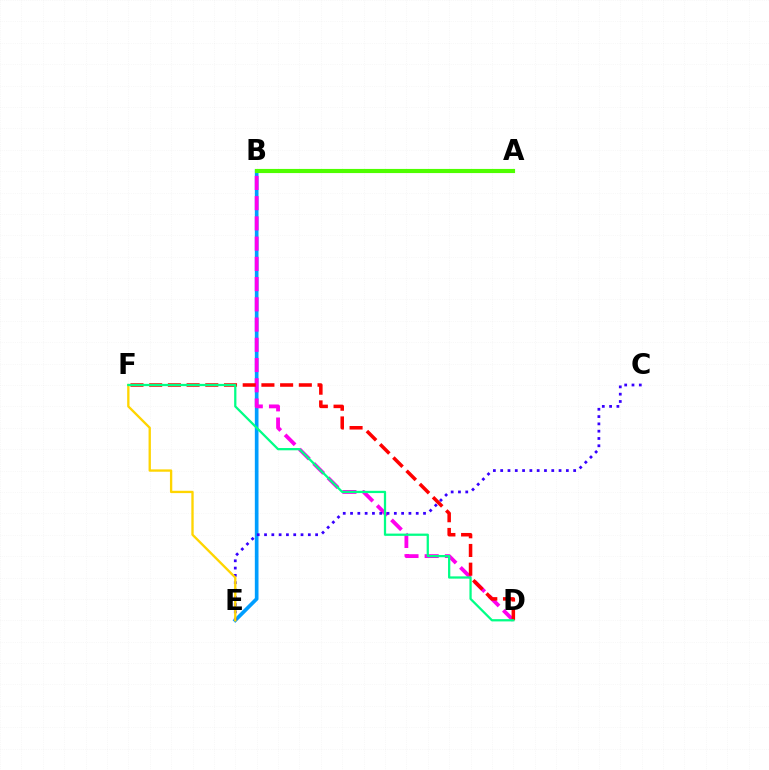{('B', 'E'): [{'color': '#009eff', 'line_style': 'solid', 'thickness': 2.64}], ('B', 'D'): [{'color': '#ff00ed', 'line_style': 'dashed', 'thickness': 2.75}], ('C', 'E'): [{'color': '#3700ff', 'line_style': 'dotted', 'thickness': 1.98}], ('A', 'B'): [{'color': '#4fff00', 'line_style': 'solid', 'thickness': 2.98}], ('D', 'F'): [{'color': '#ff0000', 'line_style': 'dashed', 'thickness': 2.54}, {'color': '#00ff86', 'line_style': 'solid', 'thickness': 1.63}], ('E', 'F'): [{'color': '#ffd500', 'line_style': 'solid', 'thickness': 1.68}]}